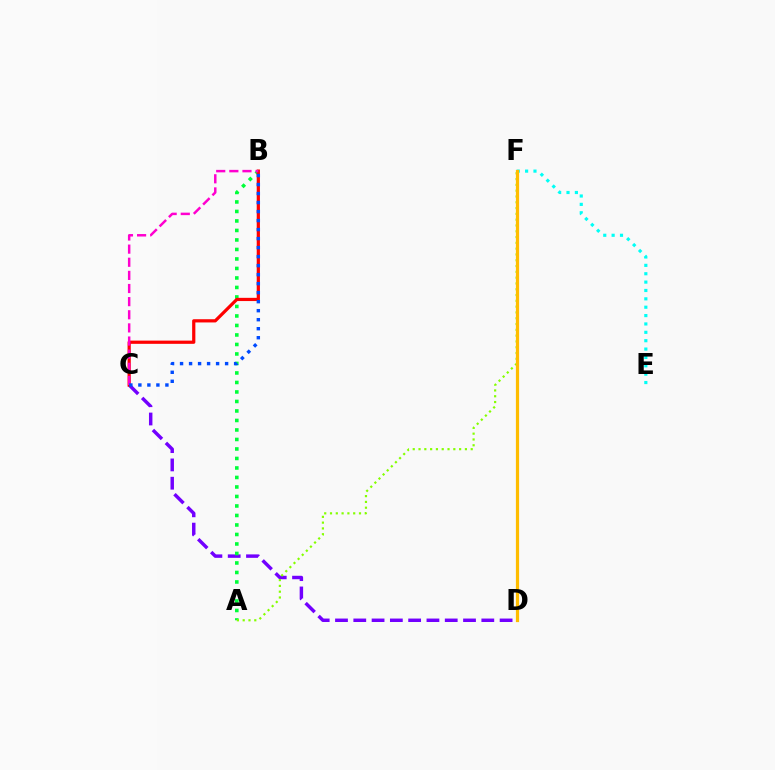{('C', 'D'): [{'color': '#7200ff', 'line_style': 'dashed', 'thickness': 2.48}], ('A', 'B'): [{'color': '#00ff39', 'line_style': 'dotted', 'thickness': 2.58}], ('A', 'F'): [{'color': '#84ff00', 'line_style': 'dotted', 'thickness': 1.58}], ('B', 'C'): [{'color': '#ff0000', 'line_style': 'solid', 'thickness': 2.32}, {'color': '#ff00cf', 'line_style': 'dashed', 'thickness': 1.78}, {'color': '#004bff', 'line_style': 'dotted', 'thickness': 2.45}], ('E', 'F'): [{'color': '#00fff6', 'line_style': 'dotted', 'thickness': 2.27}], ('D', 'F'): [{'color': '#ffbd00', 'line_style': 'solid', 'thickness': 2.31}]}